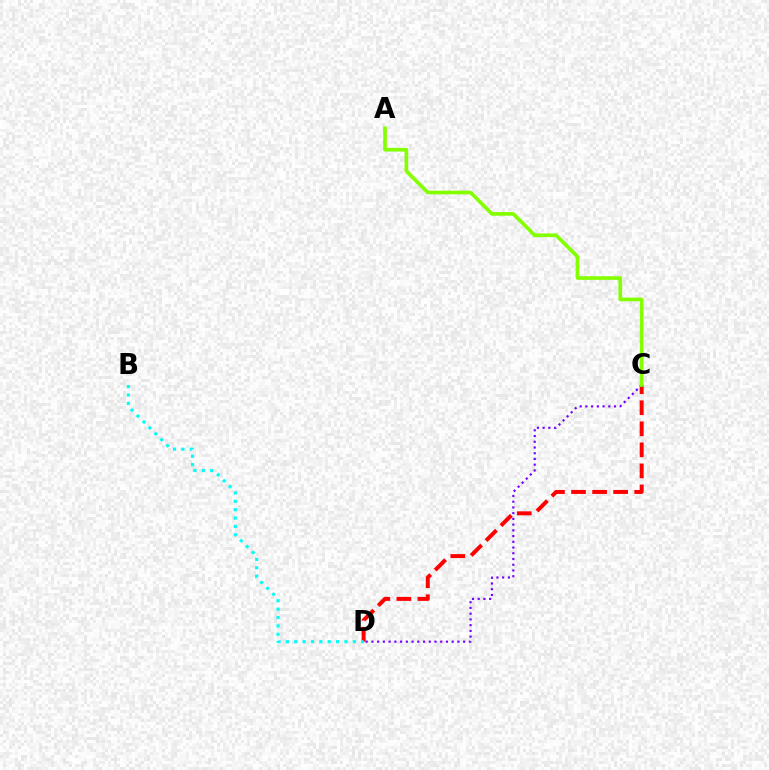{('C', 'D'): [{'color': '#ff0000', 'line_style': 'dashed', 'thickness': 2.86}, {'color': '#7200ff', 'line_style': 'dotted', 'thickness': 1.56}], ('B', 'D'): [{'color': '#00fff6', 'line_style': 'dotted', 'thickness': 2.27}], ('A', 'C'): [{'color': '#84ff00', 'line_style': 'solid', 'thickness': 2.64}]}